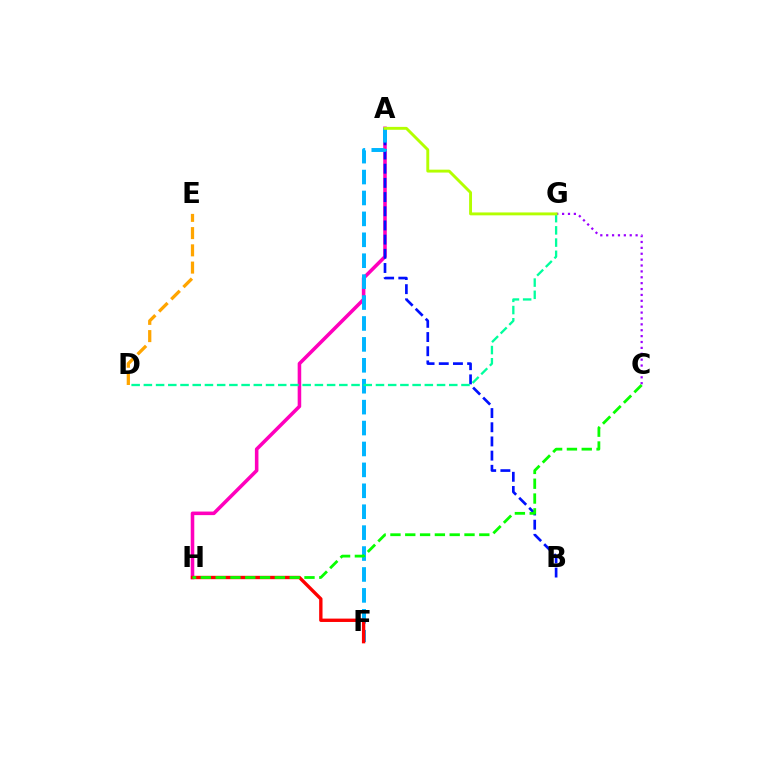{('A', 'H'): [{'color': '#ff00bd', 'line_style': 'solid', 'thickness': 2.56}], ('D', 'E'): [{'color': '#ffa500', 'line_style': 'dashed', 'thickness': 2.34}], ('C', 'G'): [{'color': '#9b00ff', 'line_style': 'dotted', 'thickness': 1.6}], ('A', 'B'): [{'color': '#0010ff', 'line_style': 'dashed', 'thickness': 1.93}], ('A', 'F'): [{'color': '#00b5ff', 'line_style': 'dashed', 'thickness': 2.84}], ('F', 'H'): [{'color': '#ff0000', 'line_style': 'solid', 'thickness': 2.42}], ('C', 'H'): [{'color': '#08ff00', 'line_style': 'dashed', 'thickness': 2.01}], ('D', 'G'): [{'color': '#00ff9d', 'line_style': 'dashed', 'thickness': 1.66}], ('A', 'G'): [{'color': '#b3ff00', 'line_style': 'solid', 'thickness': 2.09}]}